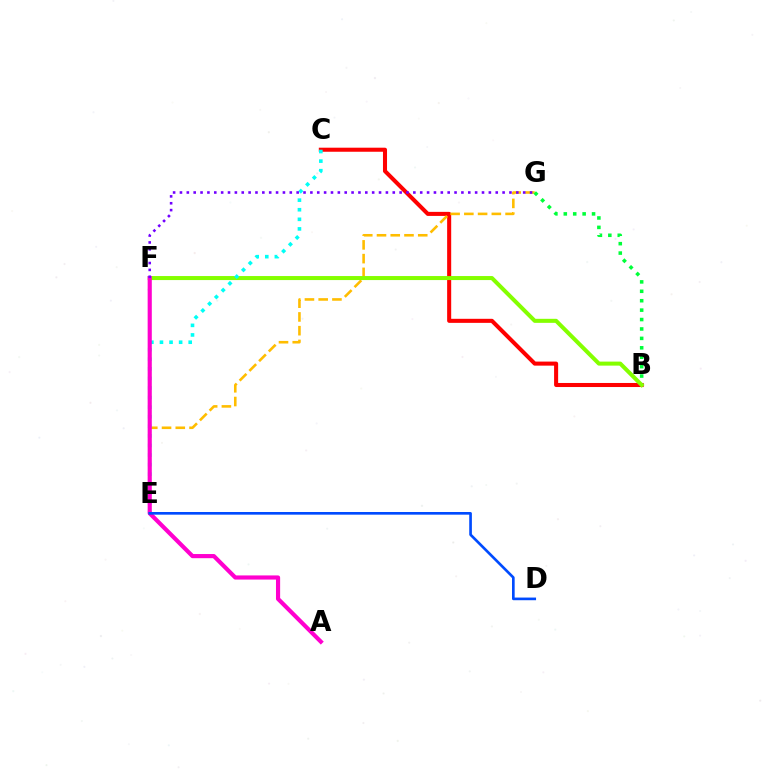{('B', 'C'): [{'color': '#ff0000', 'line_style': 'solid', 'thickness': 2.92}], ('E', 'G'): [{'color': '#ffbd00', 'line_style': 'dashed', 'thickness': 1.87}], ('B', 'G'): [{'color': '#00ff39', 'line_style': 'dotted', 'thickness': 2.56}], ('B', 'F'): [{'color': '#84ff00', 'line_style': 'solid', 'thickness': 2.9}], ('C', 'E'): [{'color': '#00fff6', 'line_style': 'dotted', 'thickness': 2.6}], ('A', 'F'): [{'color': '#ff00cf', 'line_style': 'solid', 'thickness': 2.99}], ('D', 'E'): [{'color': '#004bff', 'line_style': 'solid', 'thickness': 1.91}], ('F', 'G'): [{'color': '#7200ff', 'line_style': 'dotted', 'thickness': 1.87}]}